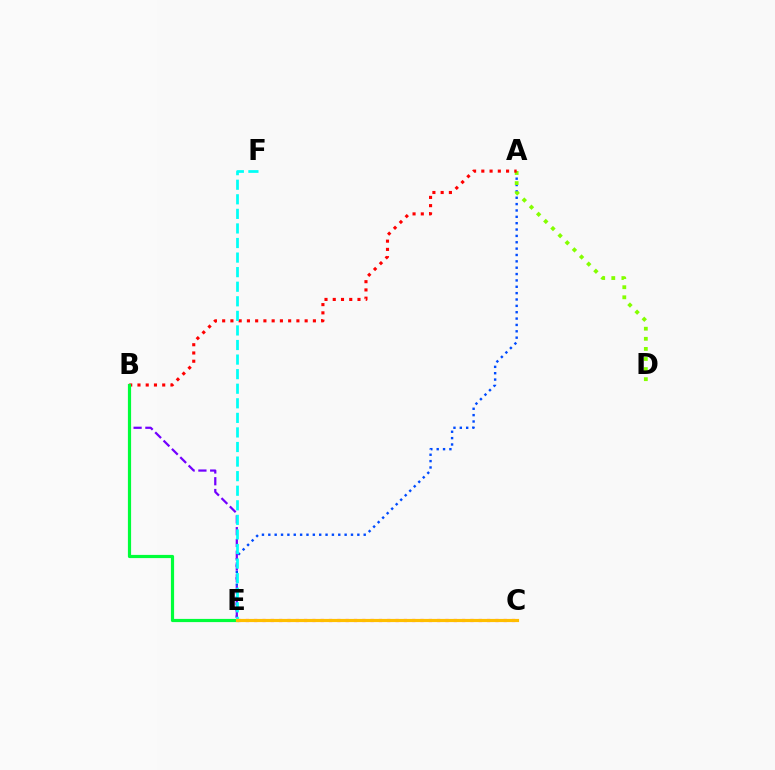{('A', 'E'): [{'color': '#004bff', 'line_style': 'dotted', 'thickness': 1.73}], ('A', 'D'): [{'color': '#84ff00', 'line_style': 'dotted', 'thickness': 2.74}], ('B', 'E'): [{'color': '#7200ff', 'line_style': 'dashed', 'thickness': 1.6}, {'color': '#00ff39', 'line_style': 'solid', 'thickness': 2.29}], ('A', 'B'): [{'color': '#ff0000', 'line_style': 'dotted', 'thickness': 2.24}], ('C', 'E'): [{'color': '#ff00cf', 'line_style': 'dotted', 'thickness': 2.26}, {'color': '#ffbd00', 'line_style': 'solid', 'thickness': 2.28}], ('E', 'F'): [{'color': '#00fff6', 'line_style': 'dashed', 'thickness': 1.98}]}